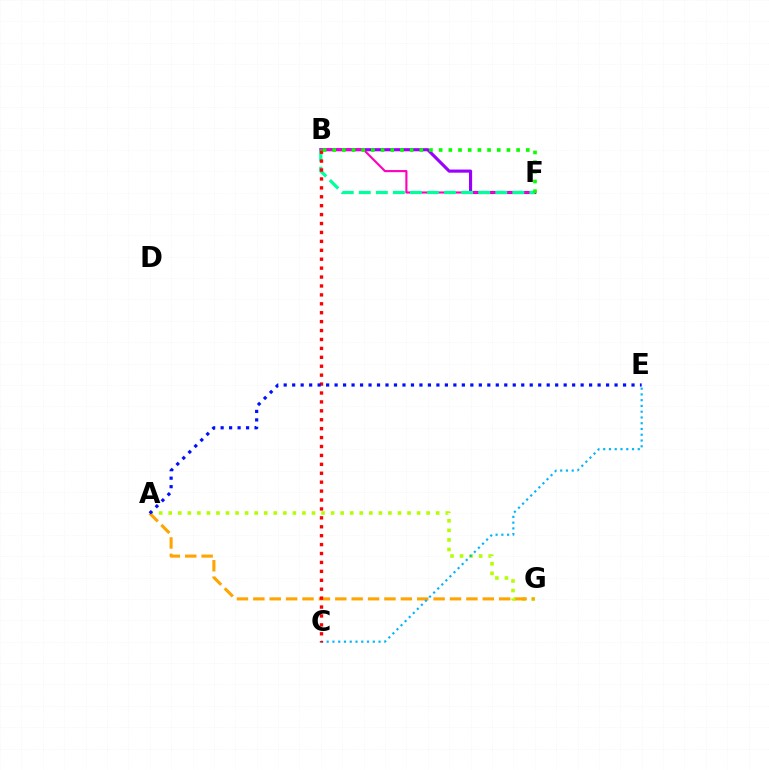{('A', 'G'): [{'color': '#b3ff00', 'line_style': 'dotted', 'thickness': 2.6}, {'color': '#ffa500', 'line_style': 'dashed', 'thickness': 2.23}], ('B', 'F'): [{'color': '#9b00ff', 'line_style': 'solid', 'thickness': 2.25}, {'color': '#ff00bd', 'line_style': 'solid', 'thickness': 1.53}, {'color': '#00ff9d', 'line_style': 'dashed', 'thickness': 2.32}, {'color': '#08ff00', 'line_style': 'dotted', 'thickness': 2.63}], ('C', 'E'): [{'color': '#00b5ff', 'line_style': 'dotted', 'thickness': 1.57}], ('B', 'C'): [{'color': '#ff0000', 'line_style': 'dotted', 'thickness': 2.42}], ('A', 'E'): [{'color': '#0010ff', 'line_style': 'dotted', 'thickness': 2.31}]}